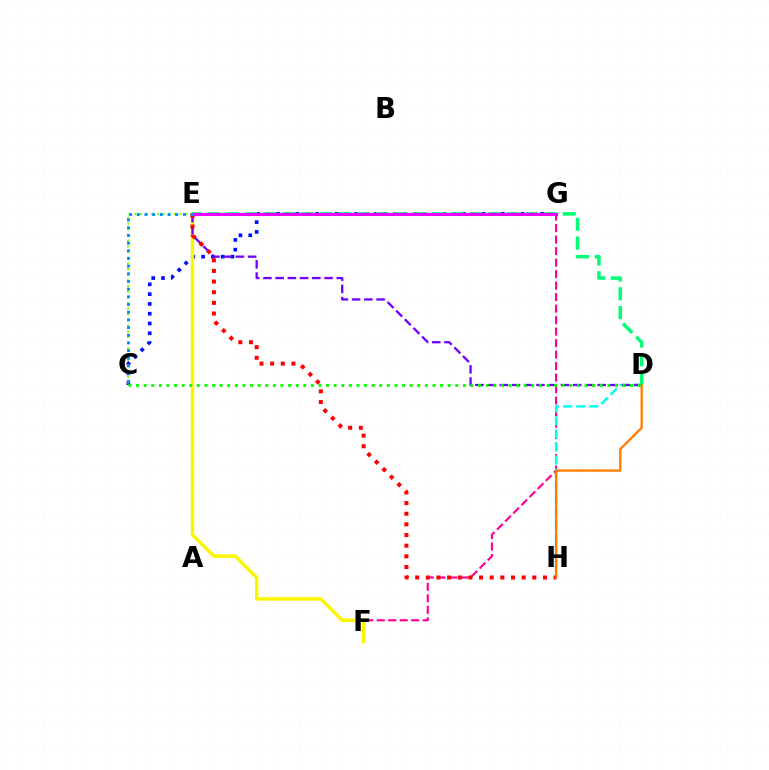{('F', 'G'): [{'color': '#ff0094', 'line_style': 'dashed', 'thickness': 1.56}], ('C', 'G'): [{'color': '#0010ff', 'line_style': 'dotted', 'thickness': 2.66}], ('C', 'E'): [{'color': '#84ff00', 'line_style': 'dotted', 'thickness': 1.54}, {'color': '#008cff', 'line_style': 'dotted', 'thickness': 2.09}], ('D', 'H'): [{'color': '#00fff6', 'line_style': 'dashed', 'thickness': 1.77}, {'color': '#ff7c00', 'line_style': 'solid', 'thickness': 1.67}], ('E', 'F'): [{'color': '#fcf500', 'line_style': 'solid', 'thickness': 2.46}], ('D', 'E'): [{'color': '#7200ff', 'line_style': 'dashed', 'thickness': 1.66}, {'color': '#00ff74', 'line_style': 'dashed', 'thickness': 2.54}], ('E', 'H'): [{'color': '#ff0000', 'line_style': 'dotted', 'thickness': 2.89}], ('E', 'G'): [{'color': '#ee00ff', 'line_style': 'solid', 'thickness': 2.21}], ('C', 'D'): [{'color': '#08ff00', 'line_style': 'dotted', 'thickness': 2.07}]}